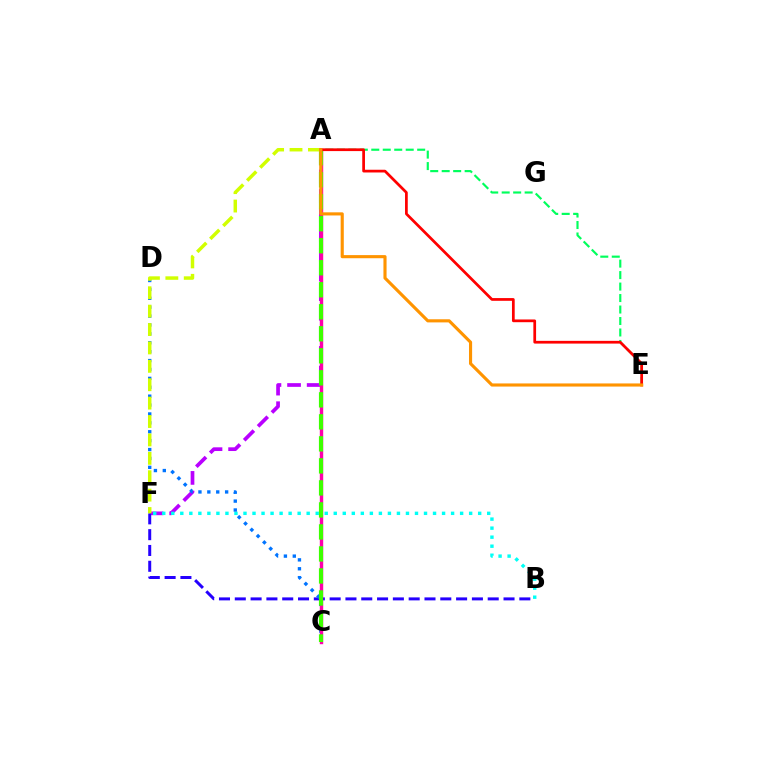{('A', 'F'): [{'color': '#b900ff', 'line_style': 'dashed', 'thickness': 2.66}, {'color': '#d1ff00', 'line_style': 'dashed', 'thickness': 2.5}], ('B', 'F'): [{'color': '#00fff6', 'line_style': 'dotted', 'thickness': 2.45}, {'color': '#2500ff', 'line_style': 'dashed', 'thickness': 2.15}], ('C', 'D'): [{'color': '#0074ff', 'line_style': 'dotted', 'thickness': 2.42}], ('A', 'C'): [{'color': '#ff00ac', 'line_style': 'solid', 'thickness': 2.45}, {'color': '#3dff00', 'line_style': 'dashed', 'thickness': 2.99}], ('A', 'E'): [{'color': '#00ff5c', 'line_style': 'dashed', 'thickness': 1.56}, {'color': '#ff0000', 'line_style': 'solid', 'thickness': 1.97}, {'color': '#ff9400', 'line_style': 'solid', 'thickness': 2.25}]}